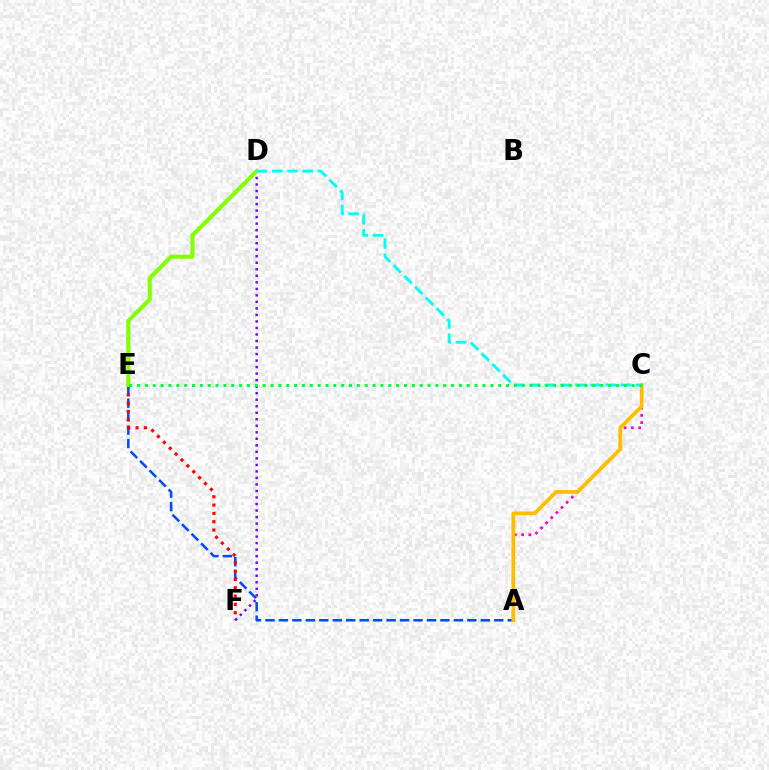{('A', 'E'): [{'color': '#004bff', 'line_style': 'dashed', 'thickness': 1.83}], ('E', 'F'): [{'color': '#ff0000', 'line_style': 'dotted', 'thickness': 2.26}], ('D', 'F'): [{'color': '#7200ff', 'line_style': 'dotted', 'thickness': 1.77}], ('A', 'C'): [{'color': '#ff00cf', 'line_style': 'dotted', 'thickness': 1.97}, {'color': '#ffbd00', 'line_style': 'solid', 'thickness': 2.71}], ('D', 'E'): [{'color': '#84ff00', 'line_style': 'solid', 'thickness': 2.96}], ('C', 'D'): [{'color': '#00fff6', 'line_style': 'dashed', 'thickness': 2.07}], ('C', 'E'): [{'color': '#00ff39', 'line_style': 'dotted', 'thickness': 2.13}]}